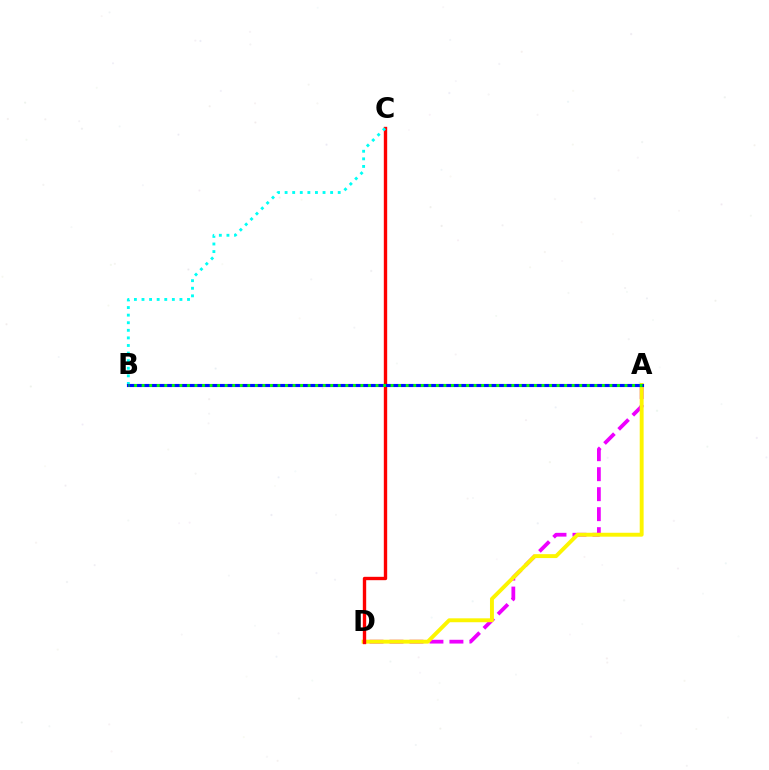{('A', 'D'): [{'color': '#ee00ff', 'line_style': 'dashed', 'thickness': 2.72}, {'color': '#fcf500', 'line_style': 'solid', 'thickness': 2.81}], ('C', 'D'): [{'color': '#ff0000', 'line_style': 'solid', 'thickness': 2.42}], ('B', 'C'): [{'color': '#00fff6', 'line_style': 'dotted', 'thickness': 2.06}], ('A', 'B'): [{'color': '#0010ff', 'line_style': 'solid', 'thickness': 2.24}, {'color': '#08ff00', 'line_style': 'dotted', 'thickness': 2.05}]}